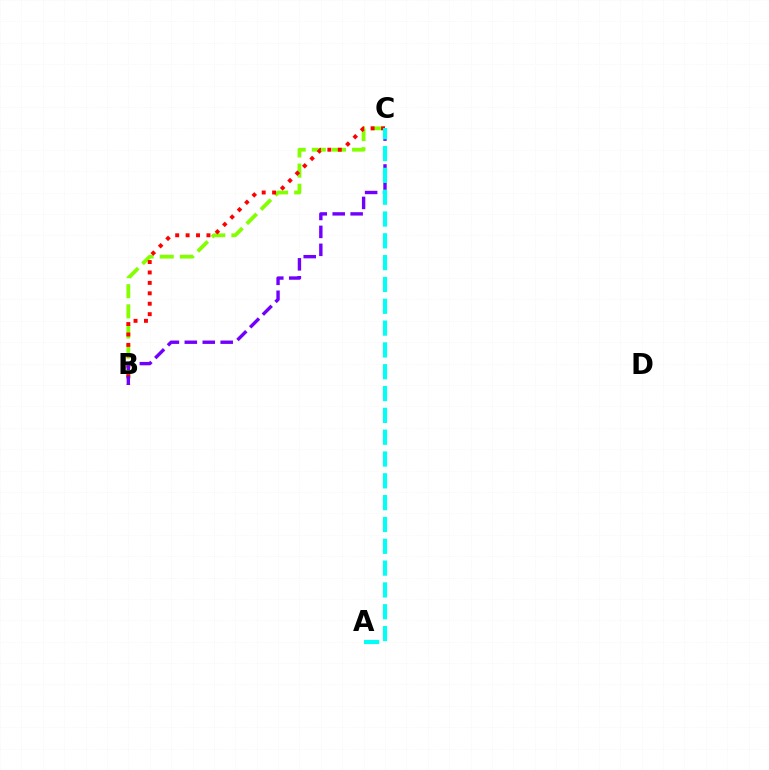{('B', 'C'): [{'color': '#84ff00', 'line_style': 'dashed', 'thickness': 2.73}, {'color': '#ff0000', 'line_style': 'dotted', 'thickness': 2.83}, {'color': '#7200ff', 'line_style': 'dashed', 'thickness': 2.44}], ('A', 'C'): [{'color': '#00fff6', 'line_style': 'dashed', 'thickness': 2.96}]}